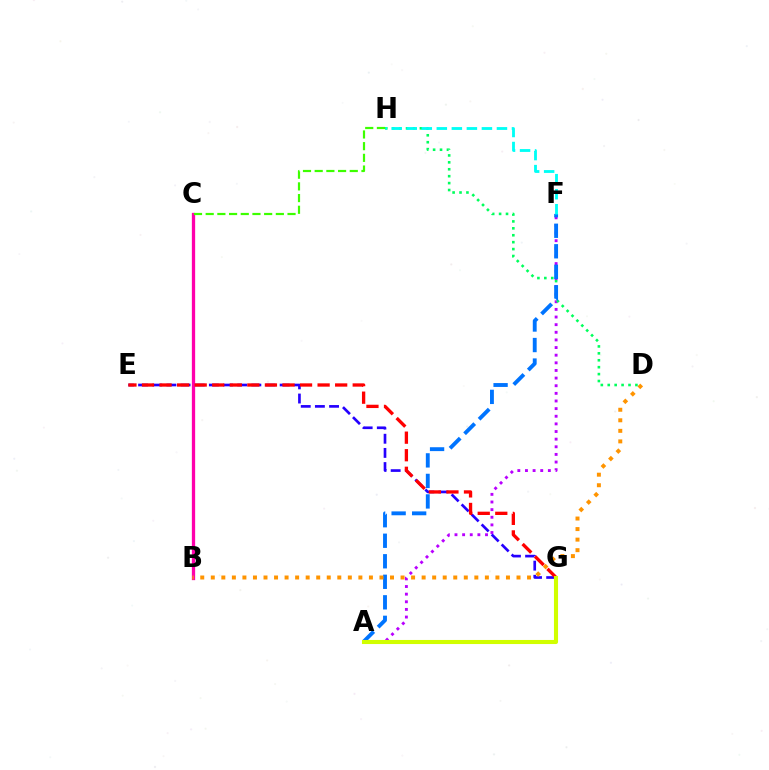{('E', 'G'): [{'color': '#2500ff', 'line_style': 'dashed', 'thickness': 1.92}, {'color': '#ff0000', 'line_style': 'dashed', 'thickness': 2.39}], ('B', 'C'): [{'color': '#ff00ac', 'line_style': 'solid', 'thickness': 2.37}], ('A', 'F'): [{'color': '#b900ff', 'line_style': 'dotted', 'thickness': 2.07}, {'color': '#0074ff', 'line_style': 'dashed', 'thickness': 2.79}], ('D', 'H'): [{'color': '#00ff5c', 'line_style': 'dotted', 'thickness': 1.88}], ('A', 'G'): [{'color': '#d1ff00', 'line_style': 'solid', 'thickness': 2.94}], ('F', 'H'): [{'color': '#00fff6', 'line_style': 'dashed', 'thickness': 2.04}], ('B', 'D'): [{'color': '#ff9400', 'line_style': 'dotted', 'thickness': 2.86}], ('C', 'H'): [{'color': '#3dff00', 'line_style': 'dashed', 'thickness': 1.59}]}